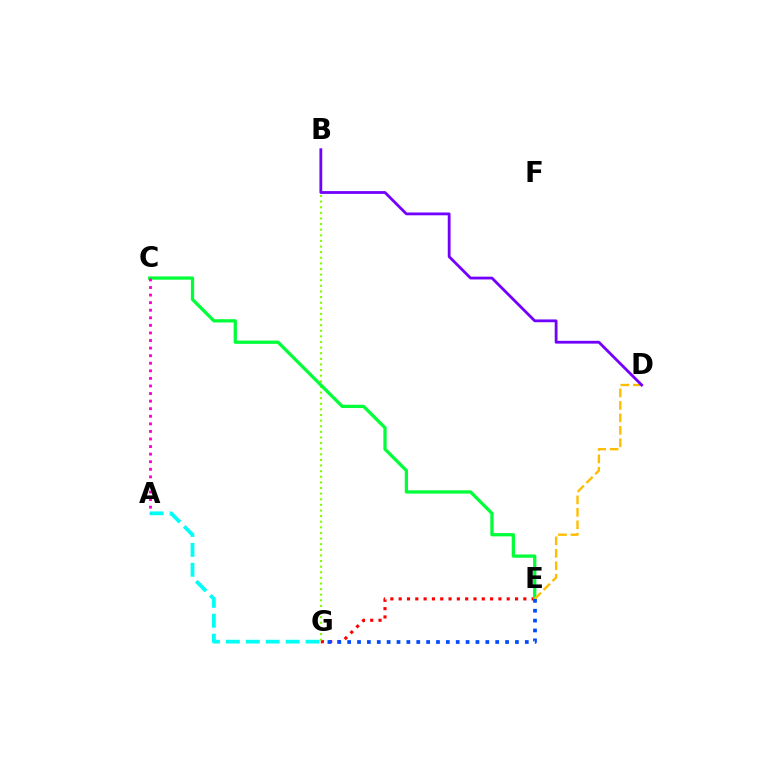{('E', 'G'): [{'color': '#ff0000', 'line_style': 'dotted', 'thickness': 2.26}, {'color': '#004bff', 'line_style': 'dotted', 'thickness': 2.68}], ('B', 'G'): [{'color': '#84ff00', 'line_style': 'dotted', 'thickness': 1.53}], ('C', 'E'): [{'color': '#00ff39', 'line_style': 'solid', 'thickness': 2.35}], ('A', 'G'): [{'color': '#00fff6', 'line_style': 'dashed', 'thickness': 2.71}], ('D', 'E'): [{'color': '#ffbd00', 'line_style': 'dashed', 'thickness': 1.69}], ('A', 'C'): [{'color': '#ff00cf', 'line_style': 'dotted', 'thickness': 2.06}], ('B', 'D'): [{'color': '#7200ff', 'line_style': 'solid', 'thickness': 2.01}]}